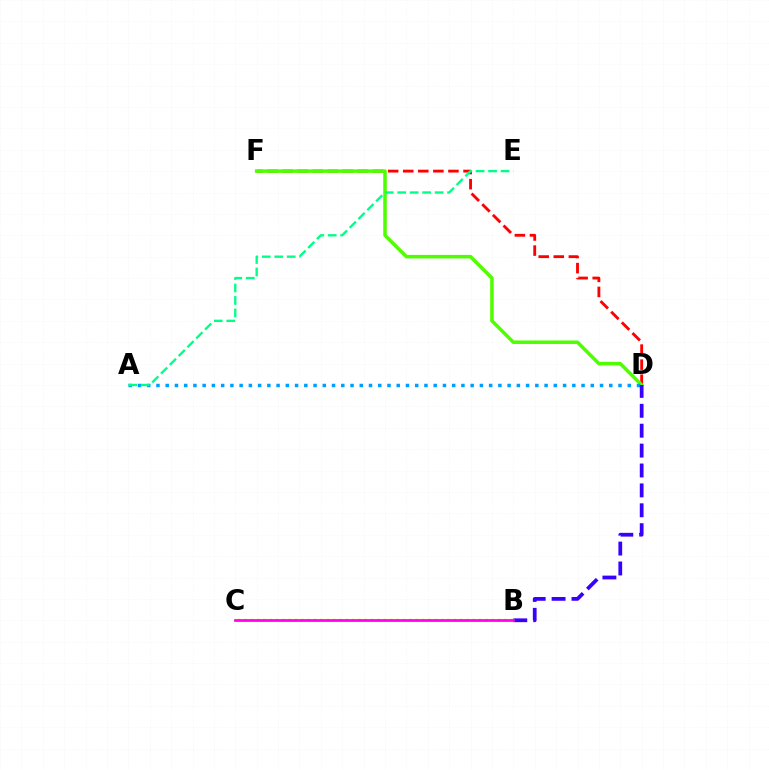{('D', 'F'): [{'color': '#ff0000', 'line_style': 'dashed', 'thickness': 2.05}, {'color': '#4fff00', 'line_style': 'solid', 'thickness': 2.53}], ('B', 'C'): [{'color': '#ffd500', 'line_style': 'dotted', 'thickness': 1.72}, {'color': '#ff00ed', 'line_style': 'solid', 'thickness': 1.97}], ('A', 'D'): [{'color': '#009eff', 'line_style': 'dotted', 'thickness': 2.51}], ('B', 'D'): [{'color': '#3700ff', 'line_style': 'dashed', 'thickness': 2.7}], ('A', 'E'): [{'color': '#00ff86', 'line_style': 'dashed', 'thickness': 1.69}]}